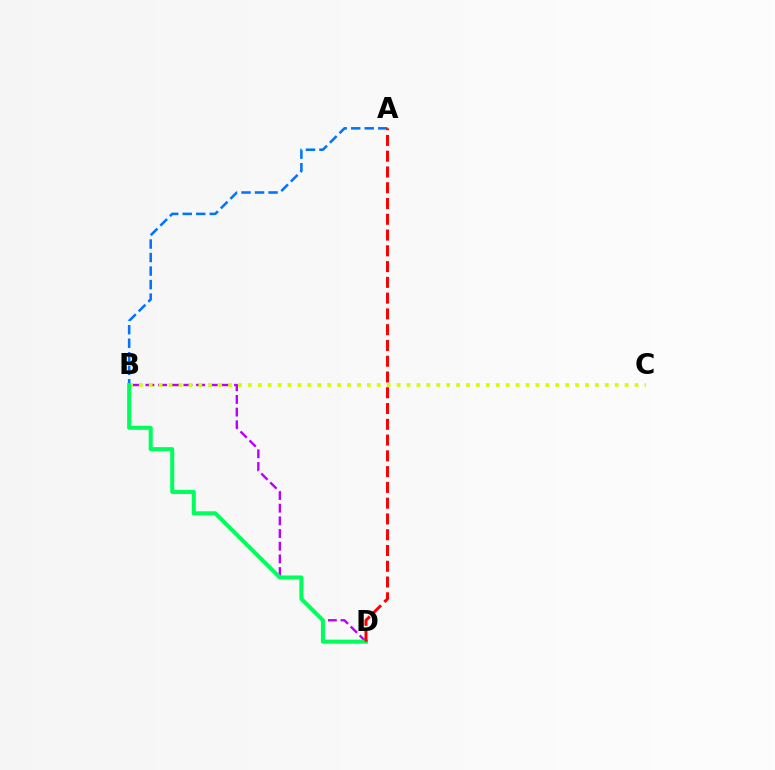{('B', 'D'): [{'color': '#b900ff', 'line_style': 'dashed', 'thickness': 1.72}, {'color': '#00ff5c', 'line_style': 'solid', 'thickness': 2.92}], ('B', 'C'): [{'color': '#d1ff00', 'line_style': 'dotted', 'thickness': 2.69}], ('A', 'B'): [{'color': '#0074ff', 'line_style': 'dashed', 'thickness': 1.84}], ('A', 'D'): [{'color': '#ff0000', 'line_style': 'dashed', 'thickness': 2.14}]}